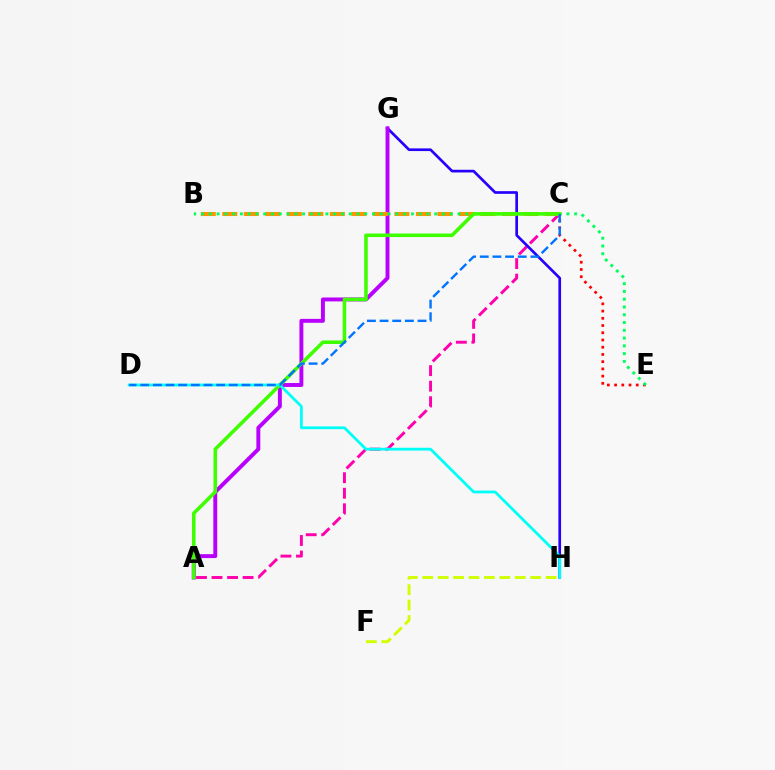{('A', 'C'): [{'color': '#ff00ac', 'line_style': 'dashed', 'thickness': 2.11}, {'color': '#3dff00', 'line_style': 'solid', 'thickness': 2.56}], ('G', 'H'): [{'color': '#2500ff', 'line_style': 'solid', 'thickness': 1.93}], ('A', 'G'): [{'color': '#b900ff', 'line_style': 'solid', 'thickness': 2.82}], ('B', 'C'): [{'color': '#ff9400', 'line_style': 'dashed', 'thickness': 2.92}], ('C', 'E'): [{'color': '#ff0000', 'line_style': 'dotted', 'thickness': 1.96}], ('B', 'E'): [{'color': '#00ff5c', 'line_style': 'dotted', 'thickness': 2.11}], ('F', 'H'): [{'color': '#d1ff00', 'line_style': 'dashed', 'thickness': 2.1}], ('D', 'H'): [{'color': '#00fff6', 'line_style': 'solid', 'thickness': 2.01}], ('C', 'D'): [{'color': '#0074ff', 'line_style': 'dashed', 'thickness': 1.72}]}